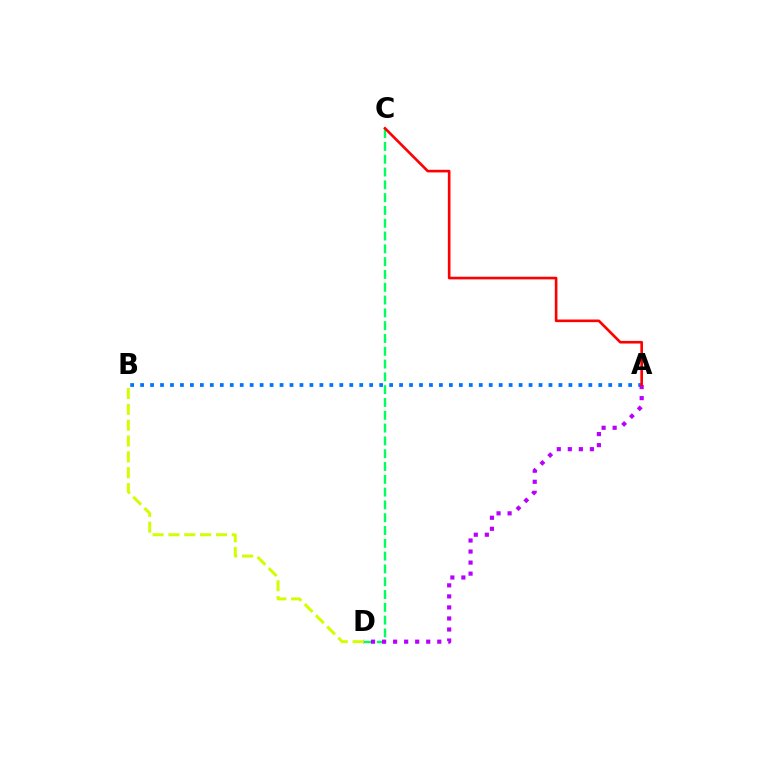{('A', 'B'): [{'color': '#0074ff', 'line_style': 'dotted', 'thickness': 2.71}], ('C', 'D'): [{'color': '#00ff5c', 'line_style': 'dashed', 'thickness': 1.74}], ('A', 'D'): [{'color': '#b900ff', 'line_style': 'dotted', 'thickness': 3.0}], ('B', 'D'): [{'color': '#d1ff00', 'line_style': 'dashed', 'thickness': 2.15}], ('A', 'C'): [{'color': '#ff0000', 'line_style': 'solid', 'thickness': 1.9}]}